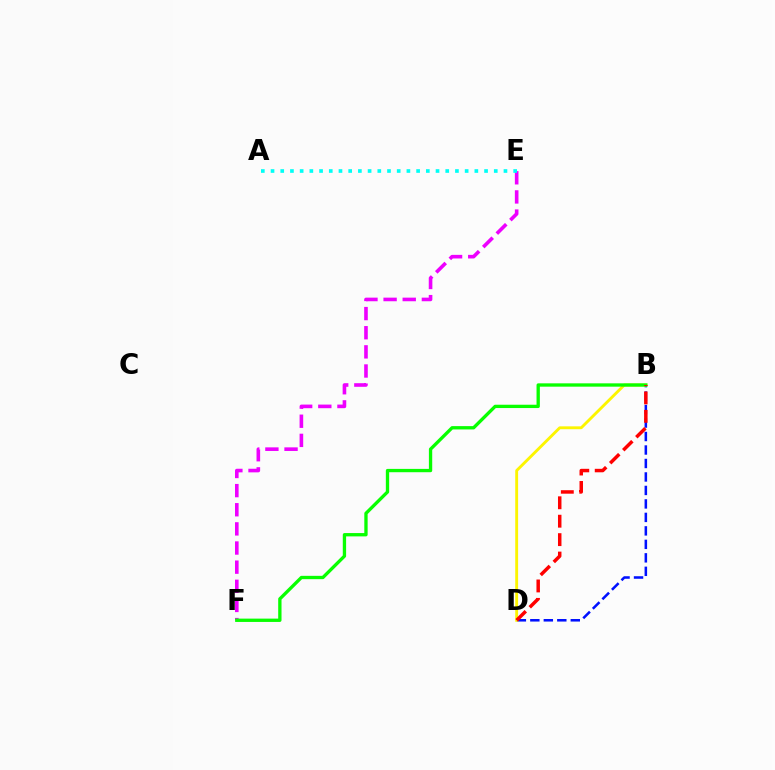{('B', 'D'): [{'color': '#0010ff', 'line_style': 'dashed', 'thickness': 1.83}, {'color': '#fcf500', 'line_style': 'solid', 'thickness': 2.07}, {'color': '#ff0000', 'line_style': 'dashed', 'thickness': 2.5}], ('E', 'F'): [{'color': '#ee00ff', 'line_style': 'dashed', 'thickness': 2.6}], ('B', 'F'): [{'color': '#08ff00', 'line_style': 'solid', 'thickness': 2.39}], ('A', 'E'): [{'color': '#00fff6', 'line_style': 'dotted', 'thickness': 2.64}]}